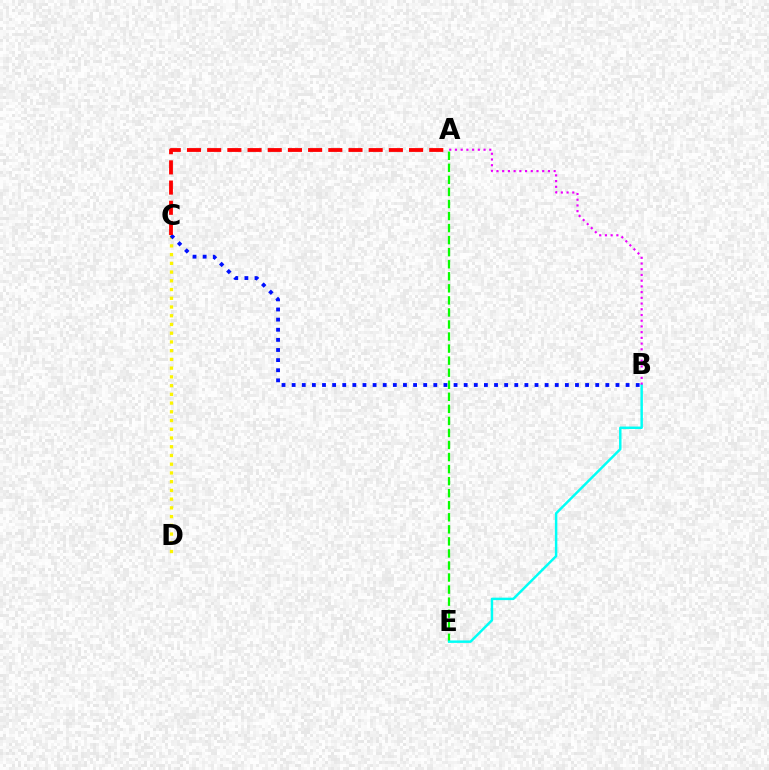{('A', 'E'): [{'color': '#08ff00', 'line_style': 'dashed', 'thickness': 1.64}], ('B', 'E'): [{'color': '#00fff6', 'line_style': 'solid', 'thickness': 1.77}], ('C', 'D'): [{'color': '#fcf500', 'line_style': 'dotted', 'thickness': 2.37}], ('A', 'B'): [{'color': '#ee00ff', 'line_style': 'dotted', 'thickness': 1.55}], ('B', 'C'): [{'color': '#0010ff', 'line_style': 'dotted', 'thickness': 2.75}], ('A', 'C'): [{'color': '#ff0000', 'line_style': 'dashed', 'thickness': 2.74}]}